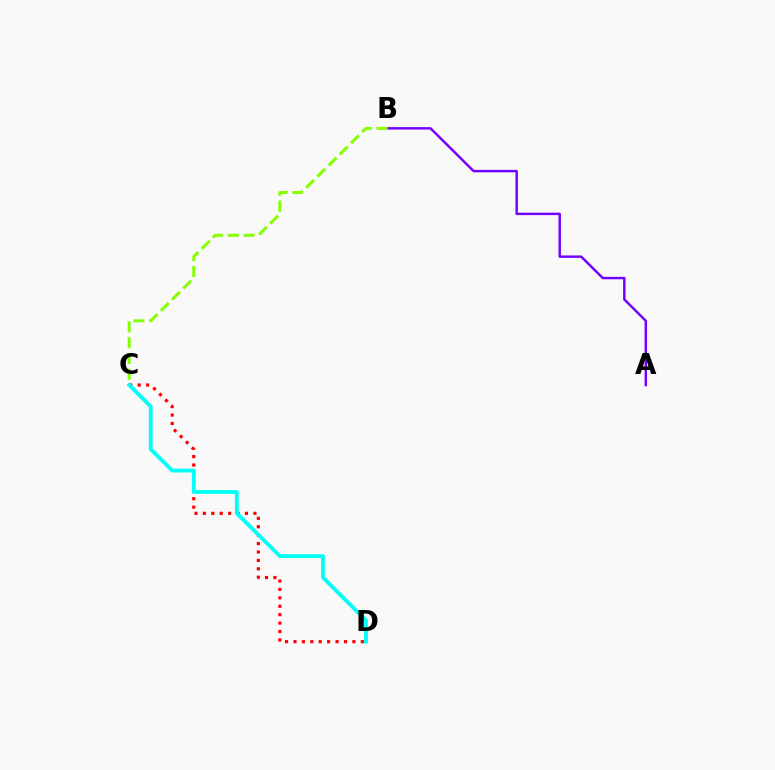{('C', 'D'): [{'color': '#ff0000', 'line_style': 'dotted', 'thickness': 2.29}, {'color': '#00fff6', 'line_style': 'solid', 'thickness': 2.74}], ('A', 'B'): [{'color': '#7200ff', 'line_style': 'solid', 'thickness': 1.76}], ('B', 'C'): [{'color': '#84ff00', 'line_style': 'dashed', 'thickness': 2.15}]}